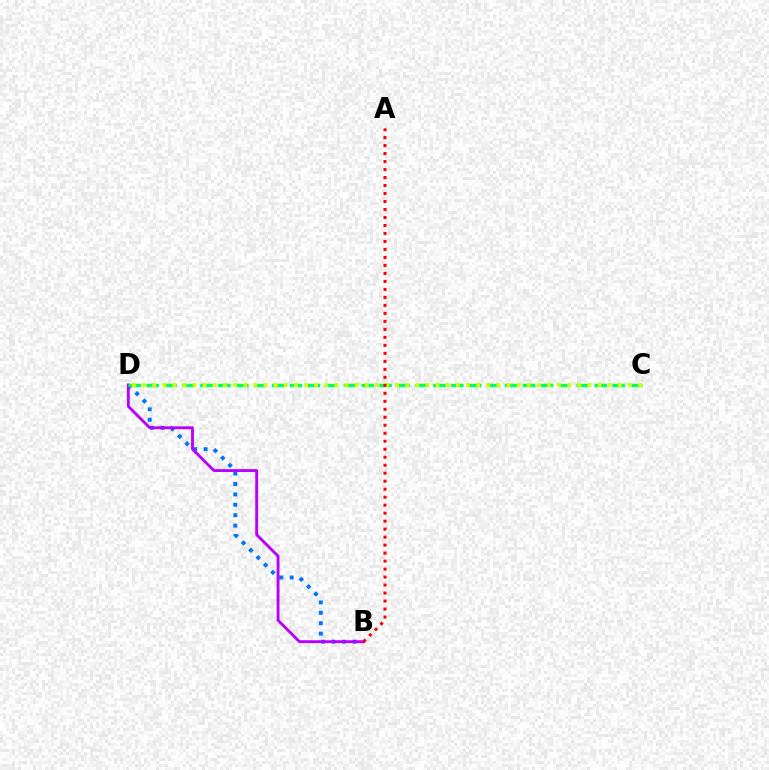{('B', 'D'): [{'color': '#0074ff', 'line_style': 'dotted', 'thickness': 2.83}, {'color': '#b900ff', 'line_style': 'solid', 'thickness': 2.07}], ('C', 'D'): [{'color': '#00ff5c', 'line_style': 'dashed', 'thickness': 2.43}, {'color': '#d1ff00', 'line_style': 'dotted', 'thickness': 2.75}], ('A', 'B'): [{'color': '#ff0000', 'line_style': 'dotted', 'thickness': 2.17}]}